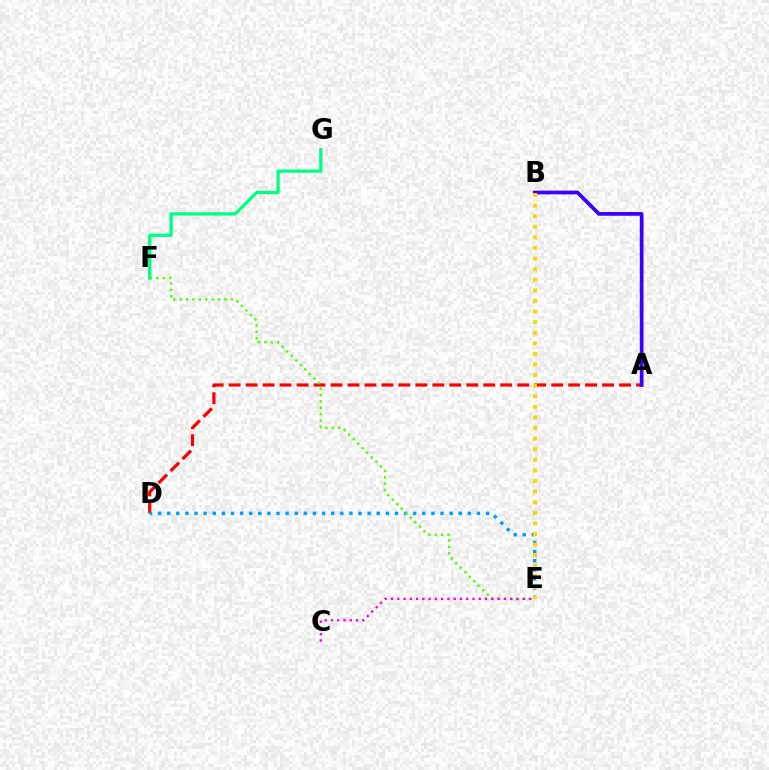{('A', 'D'): [{'color': '#ff0000', 'line_style': 'dashed', 'thickness': 2.31}], ('A', 'B'): [{'color': '#3700ff', 'line_style': 'solid', 'thickness': 2.68}], ('D', 'E'): [{'color': '#009eff', 'line_style': 'dotted', 'thickness': 2.48}], ('B', 'E'): [{'color': '#ffd500', 'line_style': 'dotted', 'thickness': 2.88}], ('F', 'G'): [{'color': '#00ff86', 'line_style': 'solid', 'thickness': 2.37}], ('E', 'F'): [{'color': '#4fff00', 'line_style': 'dotted', 'thickness': 1.74}], ('C', 'E'): [{'color': '#ff00ed', 'line_style': 'dotted', 'thickness': 1.7}]}